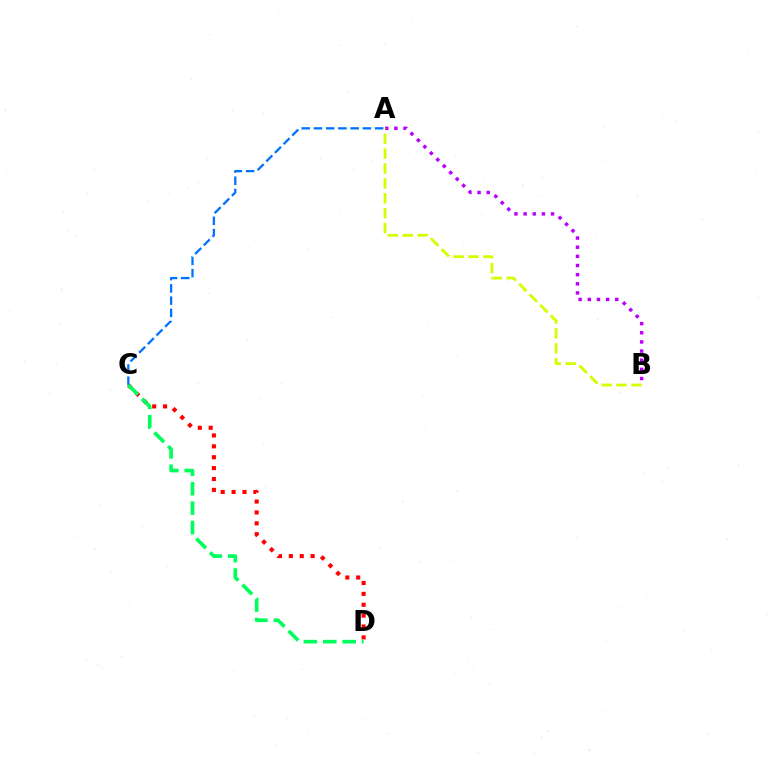{('C', 'D'): [{'color': '#ff0000', 'line_style': 'dotted', 'thickness': 2.96}, {'color': '#00ff5c', 'line_style': 'dashed', 'thickness': 2.64}], ('A', 'B'): [{'color': '#b900ff', 'line_style': 'dotted', 'thickness': 2.49}, {'color': '#d1ff00', 'line_style': 'dashed', 'thickness': 2.03}], ('A', 'C'): [{'color': '#0074ff', 'line_style': 'dashed', 'thickness': 1.66}]}